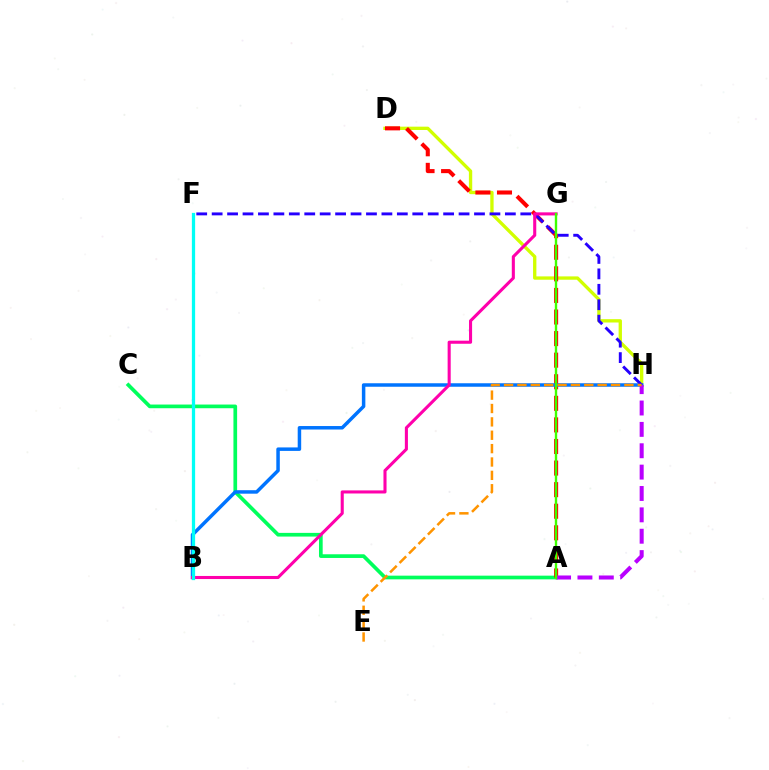{('A', 'C'): [{'color': '#00ff5c', 'line_style': 'solid', 'thickness': 2.65}], ('D', 'H'): [{'color': '#d1ff00', 'line_style': 'solid', 'thickness': 2.4}], ('A', 'D'): [{'color': '#ff0000', 'line_style': 'dashed', 'thickness': 2.93}], ('B', 'H'): [{'color': '#0074ff', 'line_style': 'solid', 'thickness': 2.51}], ('A', 'H'): [{'color': '#b900ff', 'line_style': 'dashed', 'thickness': 2.9}], ('F', 'H'): [{'color': '#2500ff', 'line_style': 'dashed', 'thickness': 2.1}], ('E', 'H'): [{'color': '#ff9400', 'line_style': 'dashed', 'thickness': 1.82}], ('B', 'G'): [{'color': '#ff00ac', 'line_style': 'solid', 'thickness': 2.22}], ('B', 'F'): [{'color': '#00fff6', 'line_style': 'solid', 'thickness': 2.35}], ('A', 'G'): [{'color': '#3dff00', 'line_style': 'solid', 'thickness': 1.72}]}